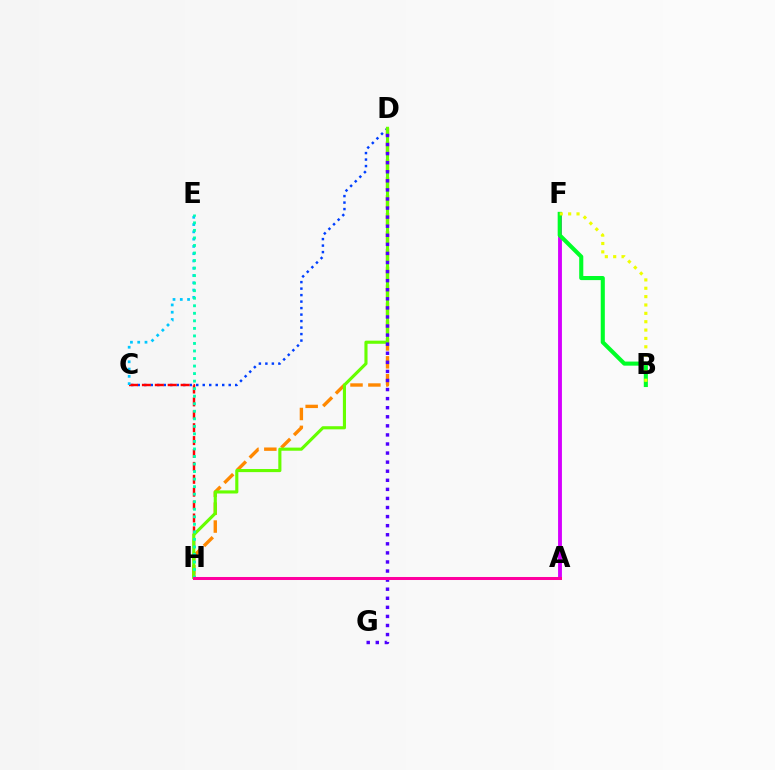{('A', 'F'): [{'color': '#d600ff', 'line_style': 'solid', 'thickness': 2.78}], ('C', 'D'): [{'color': '#003fff', 'line_style': 'dotted', 'thickness': 1.77}], ('C', 'H'): [{'color': '#ff0000', 'line_style': 'dashed', 'thickness': 1.75}], ('D', 'H'): [{'color': '#ff8800', 'line_style': 'dashed', 'thickness': 2.43}, {'color': '#66ff00', 'line_style': 'solid', 'thickness': 2.25}], ('B', 'F'): [{'color': '#00ff27', 'line_style': 'solid', 'thickness': 2.95}, {'color': '#eeff00', 'line_style': 'dotted', 'thickness': 2.27}], ('C', 'E'): [{'color': '#00c7ff', 'line_style': 'dotted', 'thickness': 1.98}], ('D', 'G'): [{'color': '#4f00ff', 'line_style': 'dotted', 'thickness': 2.47}], ('E', 'H'): [{'color': '#00ffaf', 'line_style': 'dotted', 'thickness': 2.05}], ('A', 'H'): [{'color': '#ff00a0', 'line_style': 'solid', 'thickness': 2.17}]}